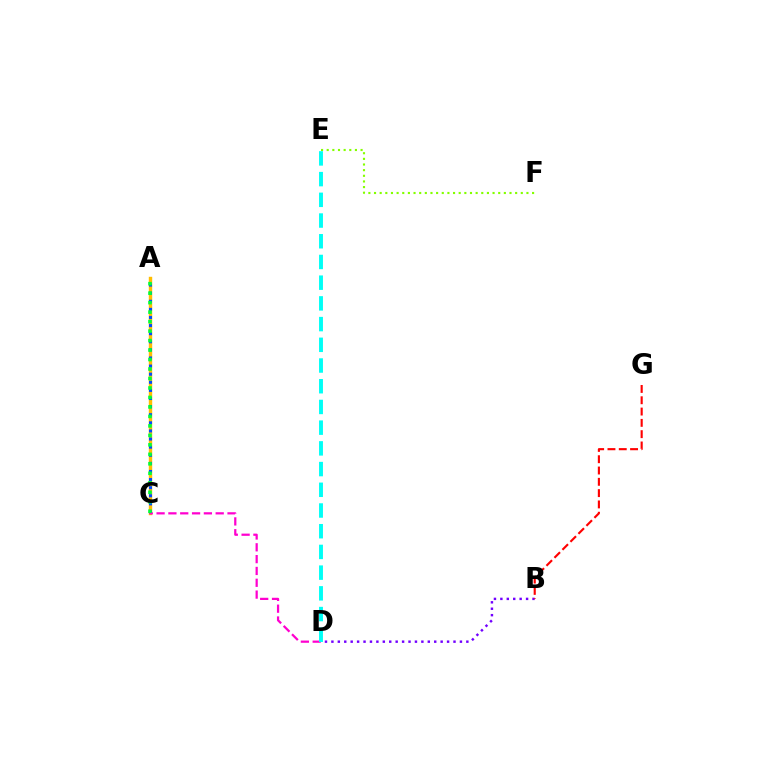{('B', 'D'): [{'color': '#7200ff', 'line_style': 'dotted', 'thickness': 1.75}], ('A', 'C'): [{'color': '#ffbd00', 'line_style': 'solid', 'thickness': 2.46}, {'color': '#004bff', 'line_style': 'dotted', 'thickness': 2.2}, {'color': '#00ff39', 'line_style': 'dotted', 'thickness': 2.58}], ('B', 'G'): [{'color': '#ff0000', 'line_style': 'dashed', 'thickness': 1.54}], ('C', 'D'): [{'color': '#ff00cf', 'line_style': 'dashed', 'thickness': 1.61}], ('E', 'F'): [{'color': '#84ff00', 'line_style': 'dotted', 'thickness': 1.53}], ('D', 'E'): [{'color': '#00fff6', 'line_style': 'dashed', 'thickness': 2.81}]}